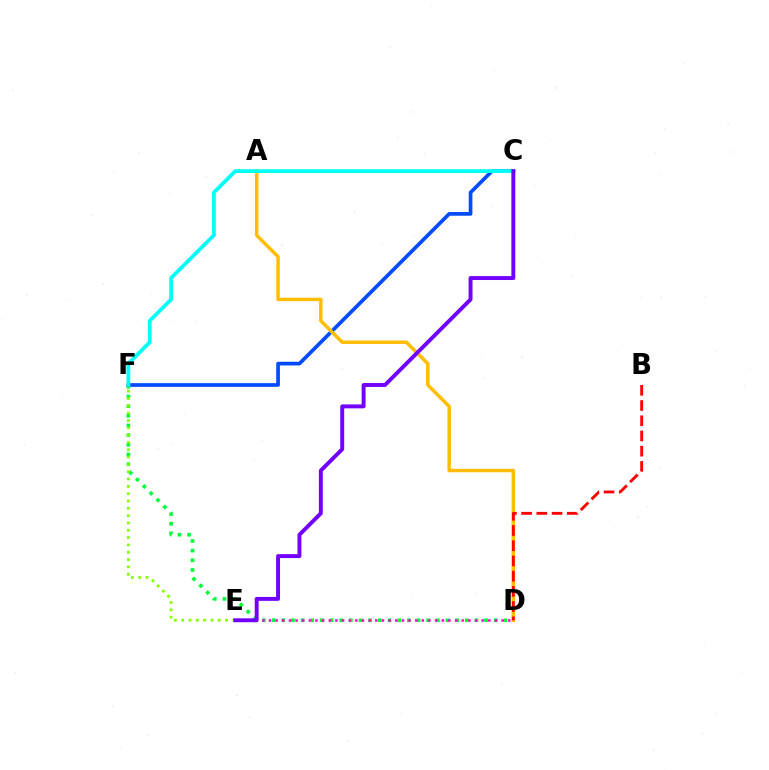{('D', 'F'): [{'color': '#00ff39', 'line_style': 'dotted', 'thickness': 2.63}], ('C', 'F'): [{'color': '#004bff', 'line_style': 'solid', 'thickness': 2.66}, {'color': '#00fff6', 'line_style': 'solid', 'thickness': 2.71}], ('D', 'E'): [{'color': '#ff00cf', 'line_style': 'dotted', 'thickness': 1.81}], ('E', 'F'): [{'color': '#84ff00', 'line_style': 'dotted', 'thickness': 1.99}], ('A', 'D'): [{'color': '#ffbd00', 'line_style': 'solid', 'thickness': 2.49}], ('C', 'E'): [{'color': '#7200ff', 'line_style': 'solid', 'thickness': 2.82}], ('B', 'D'): [{'color': '#ff0000', 'line_style': 'dashed', 'thickness': 2.07}]}